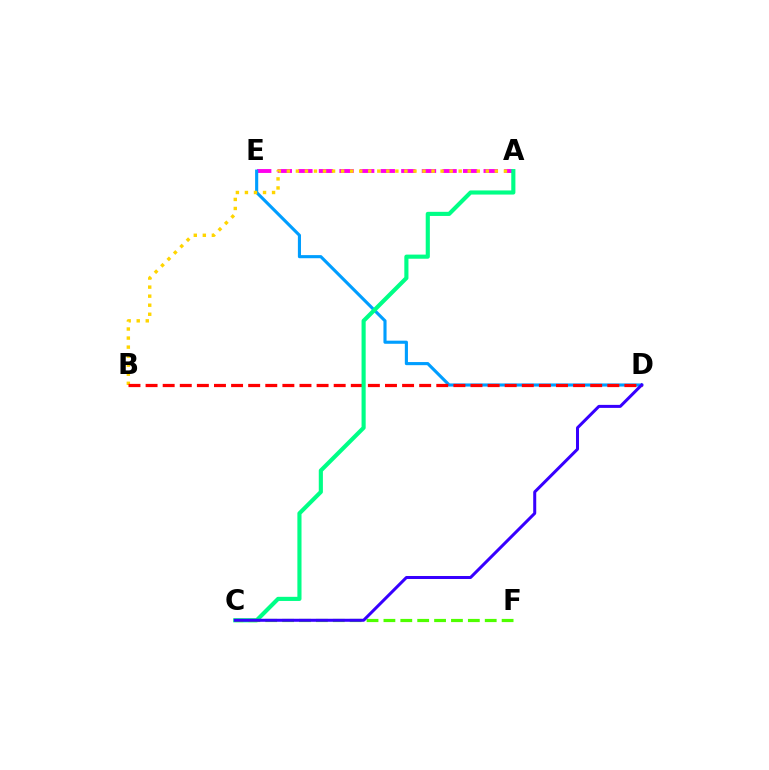{('A', 'E'): [{'color': '#ff00ed', 'line_style': 'dashed', 'thickness': 2.8}], ('D', 'E'): [{'color': '#009eff', 'line_style': 'solid', 'thickness': 2.24}], ('A', 'B'): [{'color': '#ffd500', 'line_style': 'dotted', 'thickness': 2.46}], ('B', 'D'): [{'color': '#ff0000', 'line_style': 'dashed', 'thickness': 2.32}], ('A', 'C'): [{'color': '#00ff86', 'line_style': 'solid', 'thickness': 2.97}], ('C', 'F'): [{'color': '#4fff00', 'line_style': 'dashed', 'thickness': 2.29}], ('C', 'D'): [{'color': '#3700ff', 'line_style': 'solid', 'thickness': 2.17}]}